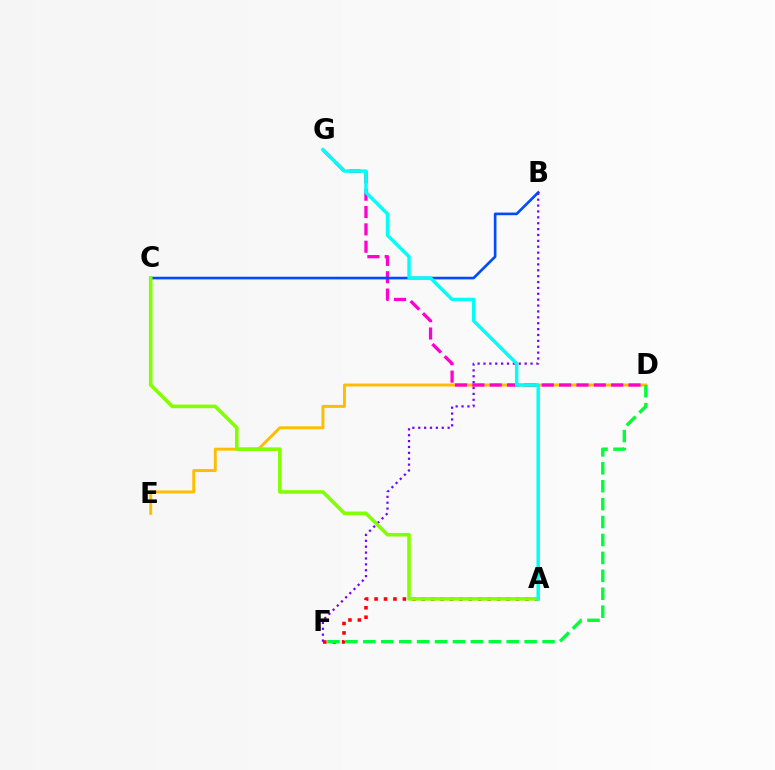{('D', 'E'): [{'color': '#ffbd00', 'line_style': 'solid', 'thickness': 2.12}], ('D', 'G'): [{'color': '#ff00cf', 'line_style': 'dashed', 'thickness': 2.36}], ('B', 'C'): [{'color': '#004bff', 'line_style': 'solid', 'thickness': 1.9}], ('A', 'F'): [{'color': '#ff0000', 'line_style': 'dotted', 'thickness': 2.56}], ('B', 'F'): [{'color': '#7200ff', 'line_style': 'dotted', 'thickness': 1.6}], ('A', 'C'): [{'color': '#84ff00', 'line_style': 'solid', 'thickness': 2.59}], ('D', 'F'): [{'color': '#00ff39', 'line_style': 'dashed', 'thickness': 2.43}], ('A', 'G'): [{'color': '#00fff6', 'line_style': 'solid', 'thickness': 2.47}]}